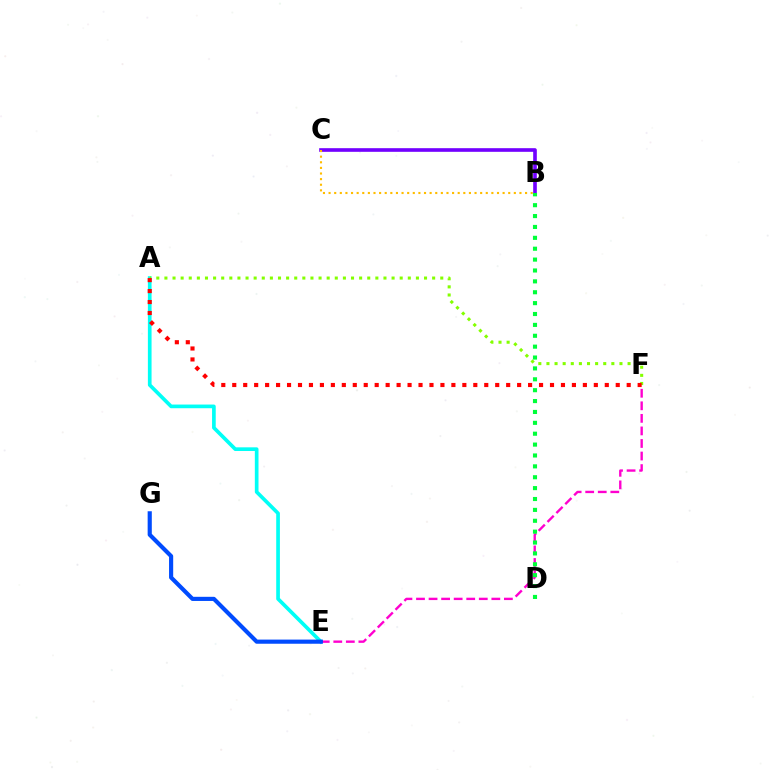{('A', 'E'): [{'color': '#00fff6', 'line_style': 'solid', 'thickness': 2.65}], ('E', 'F'): [{'color': '#ff00cf', 'line_style': 'dashed', 'thickness': 1.71}], ('A', 'F'): [{'color': '#84ff00', 'line_style': 'dotted', 'thickness': 2.2}, {'color': '#ff0000', 'line_style': 'dotted', 'thickness': 2.98}], ('B', 'C'): [{'color': '#7200ff', 'line_style': 'solid', 'thickness': 2.62}, {'color': '#ffbd00', 'line_style': 'dotted', 'thickness': 1.53}], ('B', 'D'): [{'color': '#00ff39', 'line_style': 'dotted', 'thickness': 2.96}], ('E', 'G'): [{'color': '#004bff', 'line_style': 'solid', 'thickness': 2.99}]}